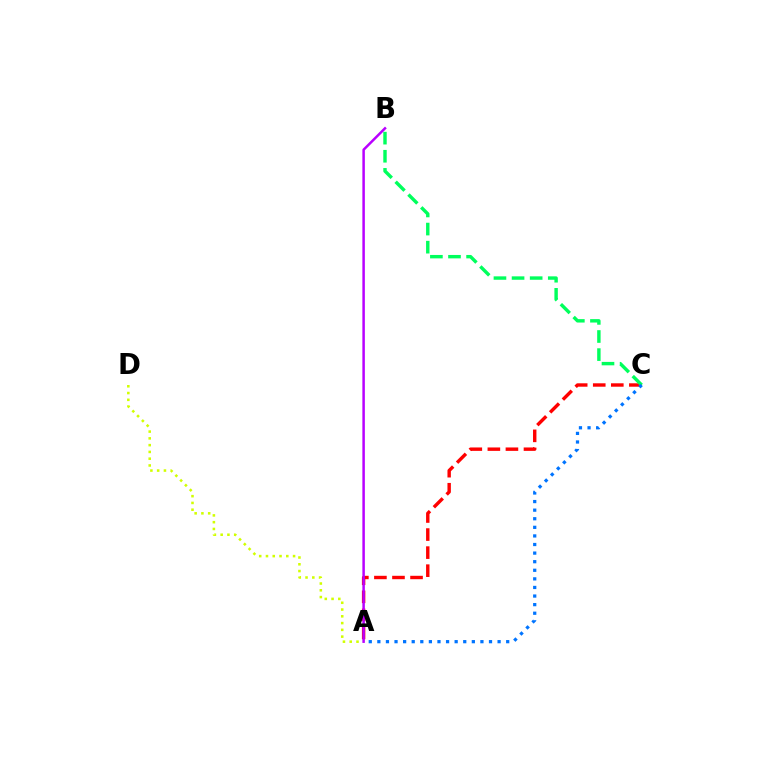{('A', 'C'): [{'color': '#ff0000', 'line_style': 'dashed', 'thickness': 2.45}, {'color': '#0074ff', 'line_style': 'dotted', 'thickness': 2.33}], ('B', 'C'): [{'color': '#00ff5c', 'line_style': 'dashed', 'thickness': 2.46}], ('A', 'D'): [{'color': '#d1ff00', 'line_style': 'dotted', 'thickness': 1.84}], ('A', 'B'): [{'color': '#b900ff', 'line_style': 'solid', 'thickness': 1.8}]}